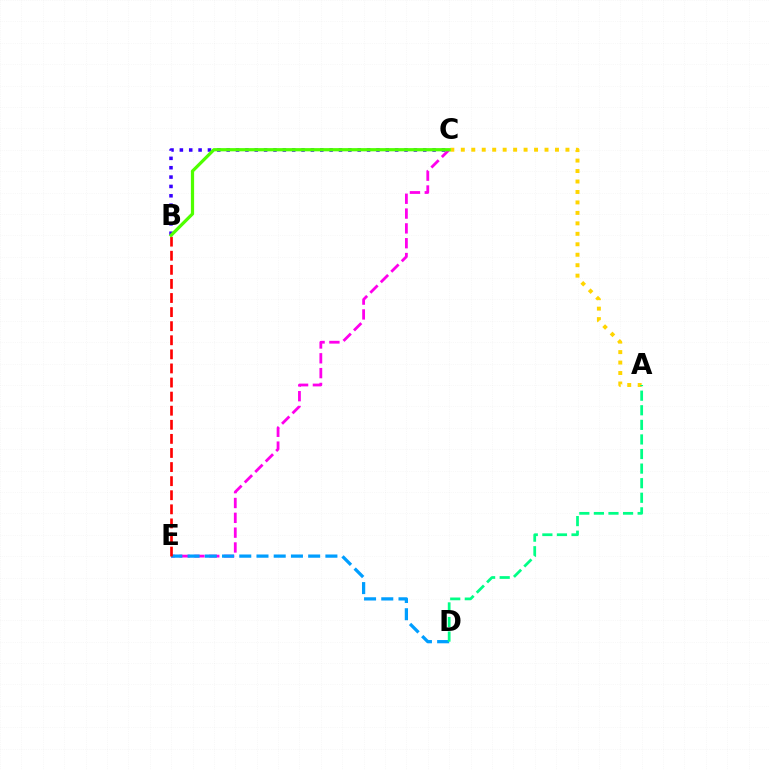{('C', 'E'): [{'color': '#ff00ed', 'line_style': 'dashed', 'thickness': 2.01}], ('B', 'C'): [{'color': '#3700ff', 'line_style': 'dotted', 'thickness': 2.54}, {'color': '#4fff00', 'line_style': 'solid', 'thickness': 2.32}], ('A', 'C'): [{'color': '#ffd500', 'line_style': 'dotted', 'thickness': 2.84}], ('D', 'E'): [{'color': '#009eff', 'line_style': 'dashed', 'thickness': 2.34}], ('B', 'E'): [{'color': '#ff0000', 'line_style': 'dashed', 'thickness': 1.91}], ('A', 'D'): [{'color': '#00ff86', 'line_style': 'dashed', 'thickness': 1.98}]}